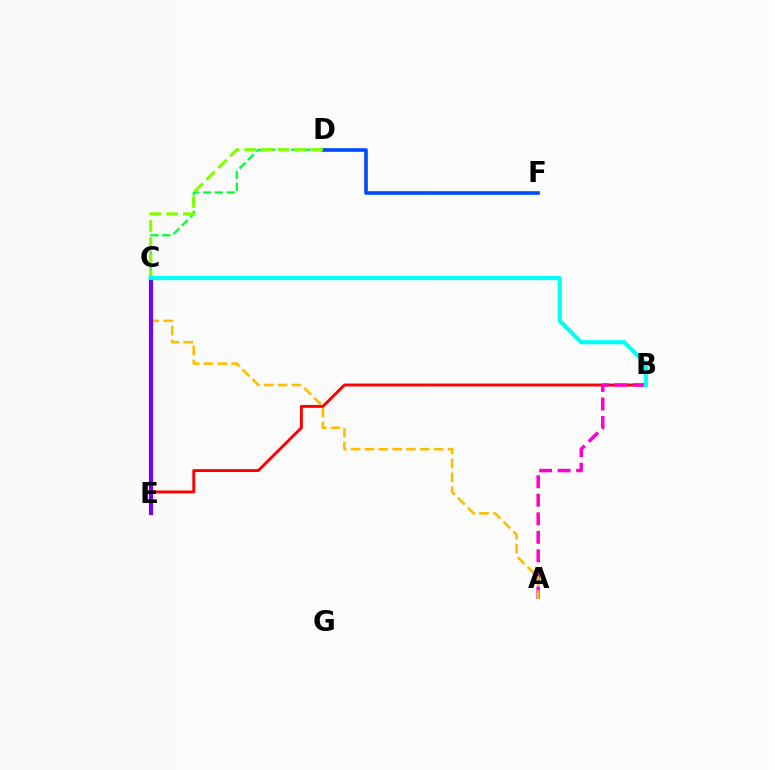{('B', 'E'): [{'color': '#ff0000', 'line_style': 'solid', 'thickness': 2.08}], ('D', 'E'): [{'color': '#00ff39', 'line_style': 'dashed', 'thickness': 1.61}], ('D', 'F'): [{'color': '#004bff', 'line_style': 'solid', 'thickness': 2.61}], ('A', 'B'): [{'color': '#ff00cf', 'line_style': 'dashed', 'thickness': 2.52}], ('A', 'C'): [{'color': '#ffbd00', 'line_style': 'dashed', 'thickness': 1.88}], ('C', 'D'): [{'color': '#84ff00', 'line_style': 'dashed', 'thickness': 2.27}], ('C', 'E'): [{'color': '#7200ff', 'line_style': 'solid', 'thickness': 2.99}], ('B', 'C'): [{'color': '#00fff6', 'line_style': 'solid', 'thickness': 3.0}]}